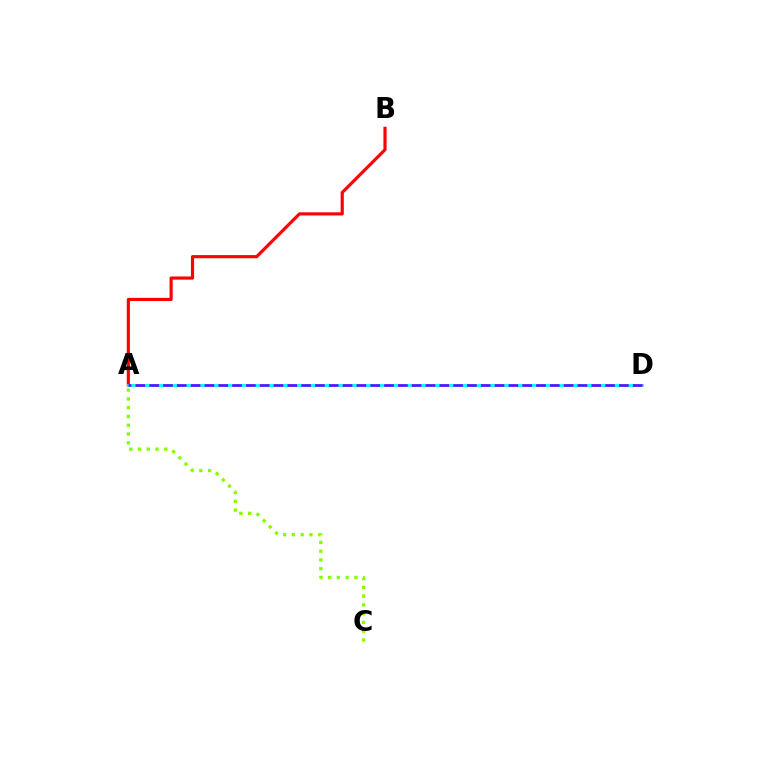{('A', 'C'): [{'color': '#84ff00', 'line_style': 'dotted', 'thickness': 2.38}], ('A', 'B'): [{'color': '#ff0000', 'line_style': 'solid', 'thickness': 2.27}], ('A', 'D'): [{'color': '#00fff6', 'line_style': 'solid', 'thickness': 2.0}, {'color': '#7200ff', 'line_style': 'dashed', 'thickness': 1.88}]}